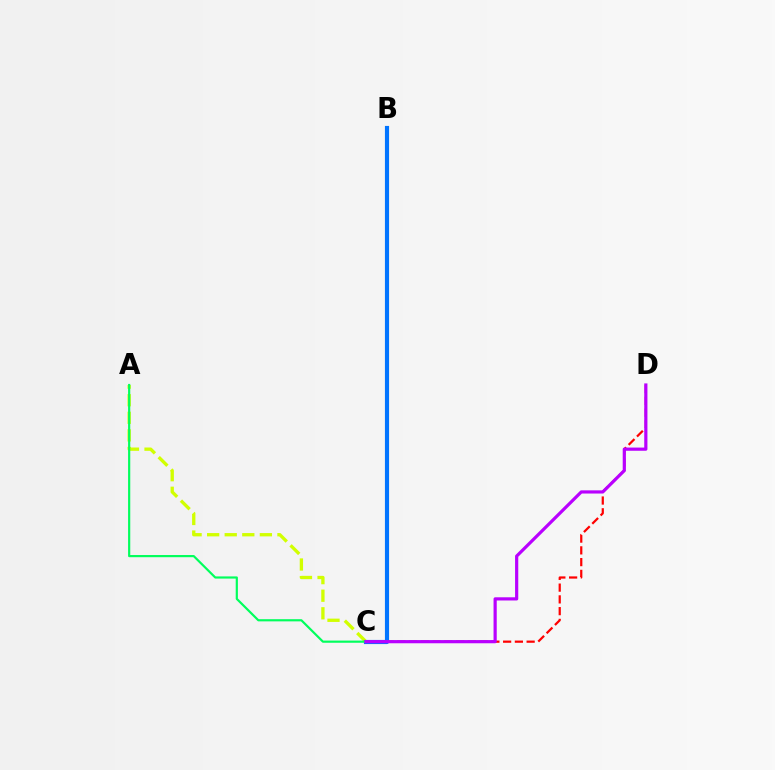{('A', 'C'): [{'color': '#d1ff00', 'line_style': 'dashed', 'thickness': 2.39}, {'color': '#00ff5c', 'line_style': 'solid', 'thickness': 1.57}], ('C', 'D'): [{'color': '#ff0000', 'line_style': 'dashed', 'thickness': 1.6}, {'color': '#b900ff', 'line_style': 'solid', 'thickness': 2.3}], ('B', 'C'): [{'color': '#0074ff', 'line_style': 'solid', 'thickness': 2.98}]}